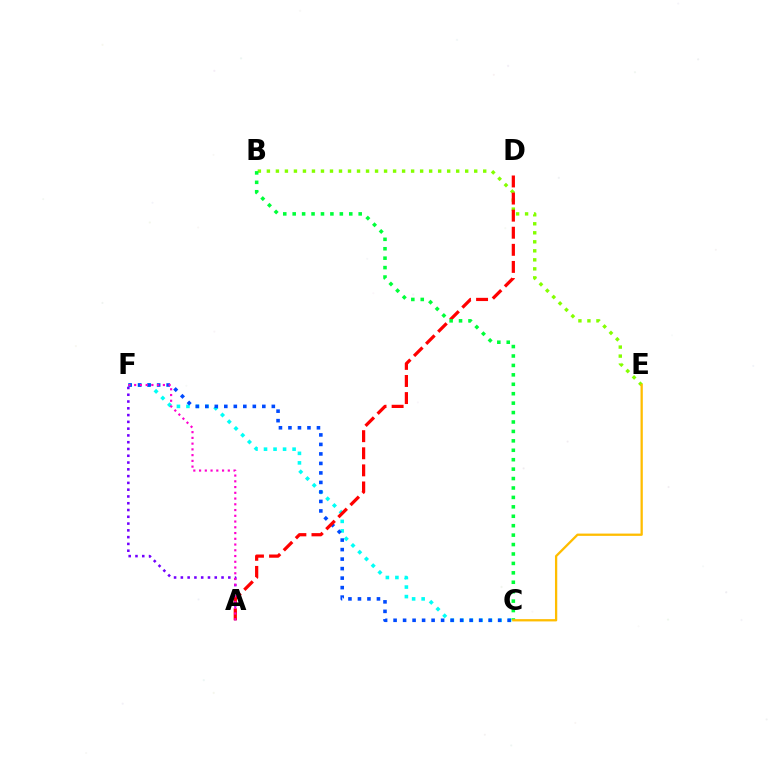{('C', 'F'): [{'color': '#00fff6', 'line_style': 'dotted', 'thickness': 2.59}, {'color': '#004bff', 'line_style': 'dotted', 'thickness': 2.58}], ('B', 'E'): [{'color': '#84ff00', 'line_style': 'dotted', 'thickness': 2.45}], ('A', 'F'): [{'color': '#7200ff', 'line_style': 'dotted', 'thickness': 1.84}, {'color': '#ff00cf', 'line_style': 'dotted', 'thickness': 1.56}], ('A', 'D'): [{'color': '#ff0000', 'line_style': 'dashed', 'thickness': 2.32}], ('B', 'C'): [{'color': '#00ff39', 'line_style': 'dotted', 'thickness': 2.56}], ('C', 'E'): [{'color': '#ffbd00', 'line_style': 'solid', 'thickness': 1.65}]}